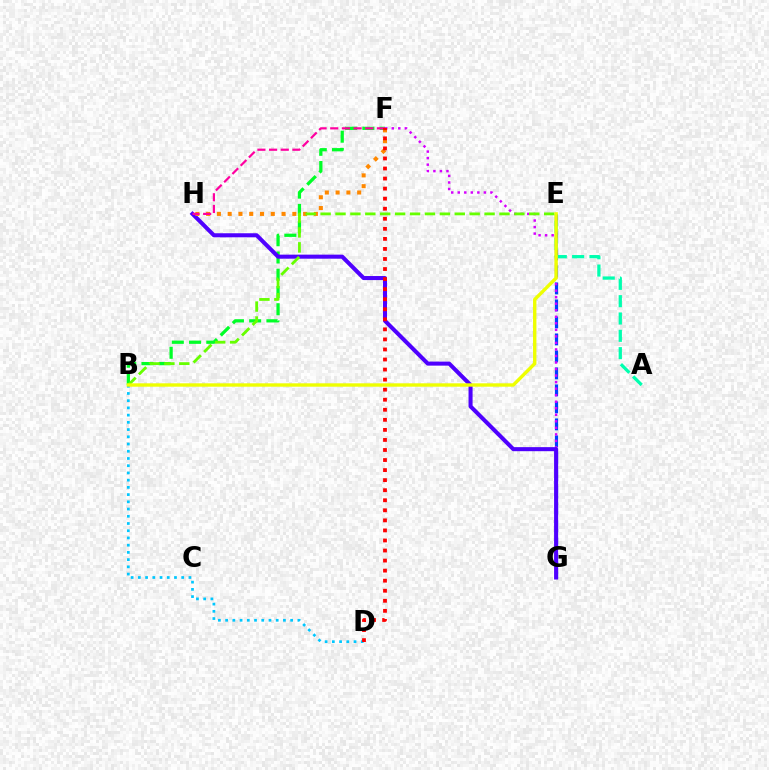{('E', 'G'): [{'color': '#003fff', 'line_style': 'dashed', 'thickness': 2.31}], ('A', 'E'): [{'color': '#00ffaf', 'line_style': 'dashed', 'thickness': 2.35}], ('B', 'F'): [{'color': '#00ff27', 'line_style': 'dashed', 'thickness': 2.34}], ('F', 'G'): [{'color': '#d600ff', 'line_style': 'dotted', 'thickness': 1.78}], ('G', 'H'): [{'color': '#4f00ff', 'line_style': 'solid', 'thickness': 2.92}], ('F', 'H'): [{'color': '#ff8800', 'line_style': 'dotted', 'thickness': 2.93}, {'color': '#ff00a0', 'line_style': 'dashed', 'thickness': 1.59}], ('B', 'D'): [{'color': '#00c7ff', 'line_style': 'dotted', 'thickness': 1.96}], ('B', 'E'): [{'color': '#66ff00', 'line_style': 'dashed', 'thickness': 2.03}, {'color': '#eeff00', 'line_style': 'solid', 'thickness': 2.44}], ('D', 'F'): [{'color': '#ff0000', 'line_style': 'dotted', 'thickness': 2.73}]}